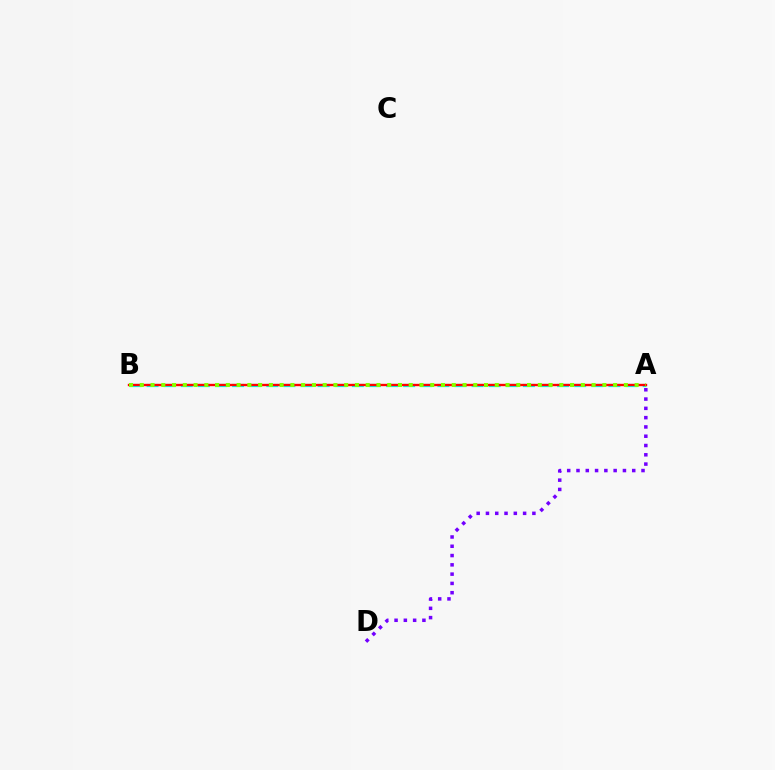{('A', 'B'): [{'color': '#00fff6', 'line_style': 'dashed', 'thickness': 2.32}, {'color': '#ff0000', 'line_style': 'solid', 'thickness': 1.7}, {'color': '#84ff00', 'line_style': 'dotted', 'thickness': 2.92}], ('A', 'D'): [{'color': '#7200ff', 'line_style': 'dotted', 'thickness': 2.52}]}